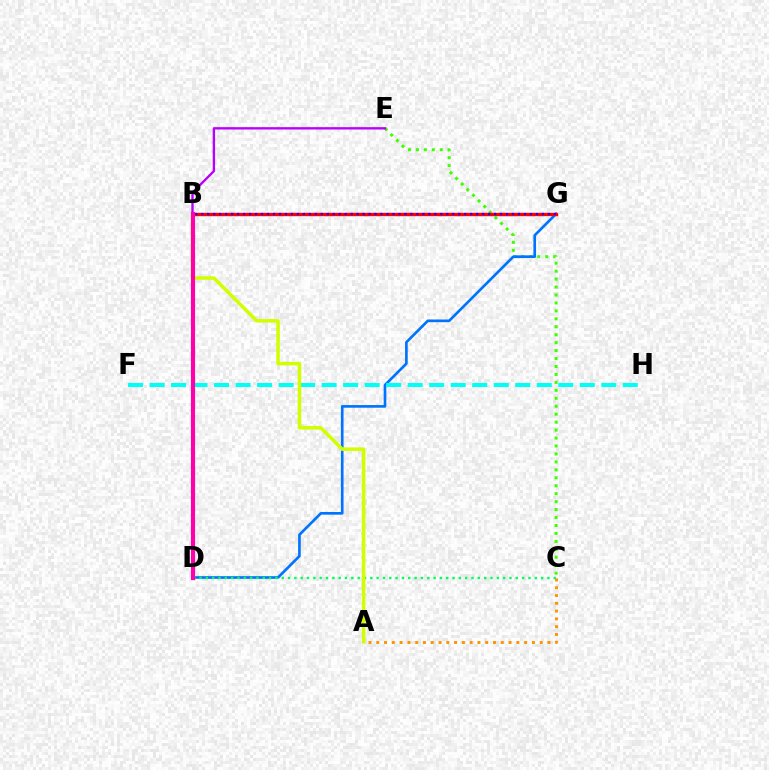{('C', 'E'): [{'color': '#3dff00', 'line_style': 'dotted', 'thickness': 2.16}], ('D', 'G'): [{'color': '#0074ff', 'line_style': 'solid', 'thickness': 1.91}], ('B', 'E'): [{'color': '#b900ff', 'line_style': 'solid', 'thickness': 1.7}], ('B', 'G'): [{'color': '#ff0000', 'line_style': 'solid', 'thickness': 2.41}, {'color': '#2500ff', 'line_style': 'dotted', 'thickness': 1.62}], ('A', 'C'): [{'color': '#ff9400', 'line_style': 'dotted', 'thickness': 2.11}], ('C', 'D'): [{'color': '#00ff5c', 'line_style': 'dotted', 'thickness': 1.72}], ('F', 'H'): [{'color': '#00fff6', 'line_style': 'dashed', 'thickness': 2.92}], ('A', 'B'): [{'color': '#d1ff00', 'line_style': 'solid', 'thickness': 2.53}], ('B', 'D'): [{'color': '#ff00ac', 'line_style': 'solid', 'thickness': 2.97}]}